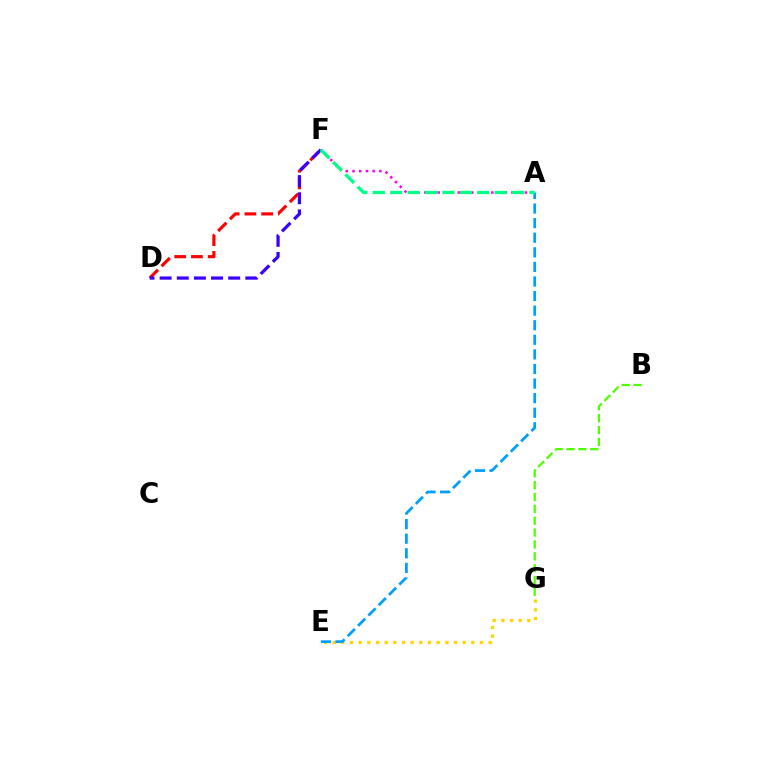{('B', 'G'): [{'color': '#4fff00', 'line_style': 'dashed', 'thickness': 1.61}], ('E', 'G'): [{'color': '#ffd500', 'line_style': 'dotted', 'thickness': 2.35}], ('A', 'F'): [{'color': '#ff00ed', 'line_style': 'dotted', 'thickness': 1.82}, {'color': '#00ff86', 'line_style': 'dashed', 'thickness': 2.36}], ('A', 'E'): [{'color': '#009eff', 'line_style': 'dashed', 'thickness': 1.98}], ('D', 'F'): [{'color': '#ff0000', 'line_style': 'dashed', 'thickness': 2.27}, {'color': '#3700ff', 'line_style': 'dashed', 'thickness': 2.33}]}